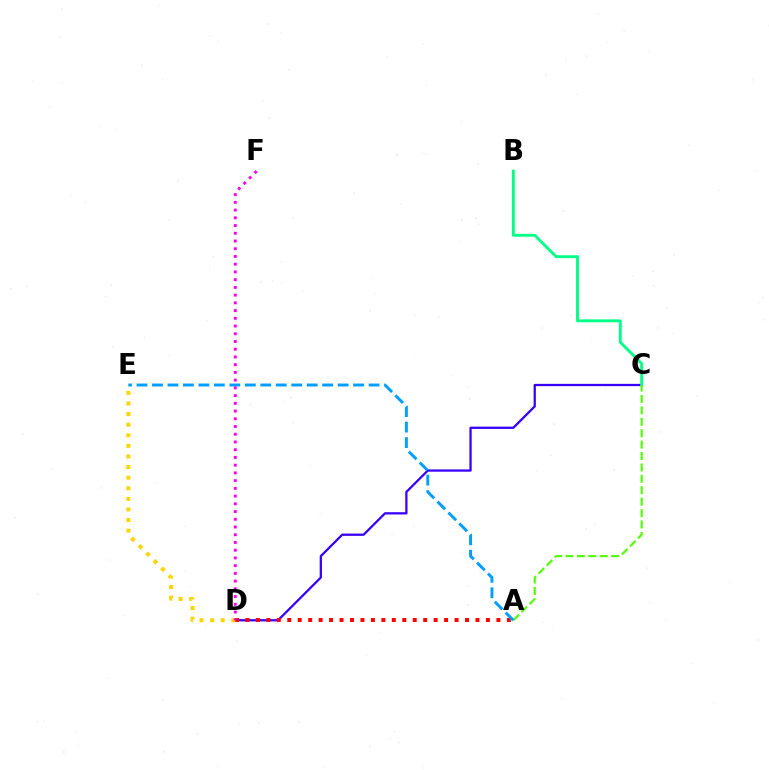{('C', 'D'): [{'color': '#3700ff', 'line_style': 'solid', 'thickness': 1.64}], ('A', 'D'): [{'color': '#ff0000', 'line_style': 'dotted', 'thickness': 2.84}], ('B', 'C'): [{'color': '#00ff86', 'line_style': 'solid', 'thickness': 2.08}], ('A', 'C'): [{'color': '#4fff00', 'line_style': 'dashed', 'thickness': 1.55}], ('D', 'E'): [{'color': '#ffd500', 'line_style': 'dotted', 'thickness': 2.88}], ('A', 'E'): [{'color': '#009eff', 'line_style': 'dashed', 'thickness': 2.1}], ('D', 'F'): [{'color': '#ff00ed', 'line_style': 'dotted', 'thickness': 2.1}]}